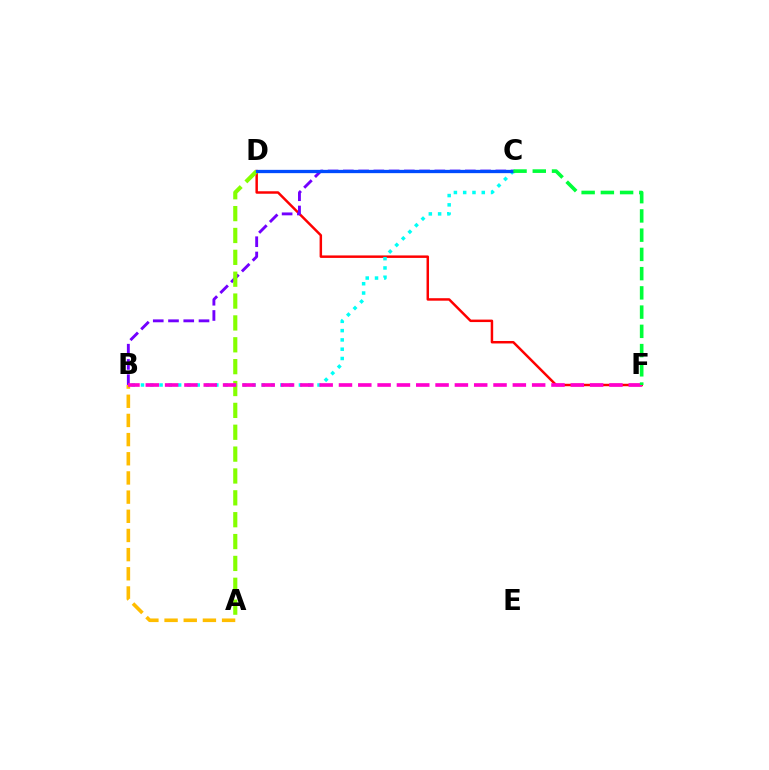{('D', 'F'): [{'color': '#ff0000', 'line_style': 'solid', 'thickness': 1.78}], ('A', 'B'): [{'color': '#ffbd00', 'line_style': 'dashed', 'thickness': 2.6}], ('B', 'C'): [{'color': '#7200ff', 'line_style': 'dashed', 'thickness': 2.07}, {'color': '#00fff6', 'line_style': 'dotted', 'thickness': 2.52}], ('A', 'D'): [{'color': '#84ff00', 'line_style': 'dashed', 'thickness': 2.97}], ('B', 'F'): [{'color': '#ff00cf', 'line_style': 'dashed', 'thickness': 2.62}], ('C', 'D'): [{'color': '#004bff', 'line_style': 'solid', 'thickness': 2.37}], ('C', 'F'): [{'color': '#00ff39', 'line_style': 'dashed', 'thickness': 2.61}]}